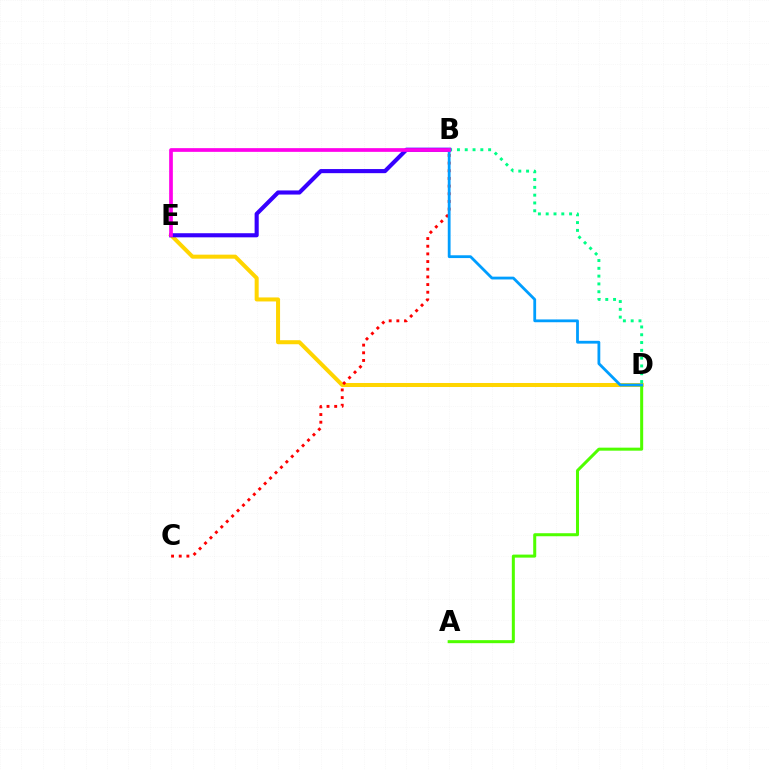{('D', 'E'): [{'color': '#ffd500', 'line_style': 'solid', 'thickness': 2.89}], ('B', 'D'): [{'color': '#00ff86', 'line_style': 'dotted', 'thickness': 2.12}, {'color': '#009eff', 'line_style': 'solid', 'thickness': 2.01}], ('B', 'E'): [{'color': '#3700ff', 'line_style': 'solid', 'thickness': 2.96}, {'color': '#ff00ed', 'line_style': 'solid', 'thickness': 2.66}], ('A', 'D'): [{'color': '#4fff00', 'line_style': 'solid', 'thickness': 2.18}], ('B', 'C'): [{'color': '#ff0000', 'line_style': 'dotted', 'thickness': 2.08}]}